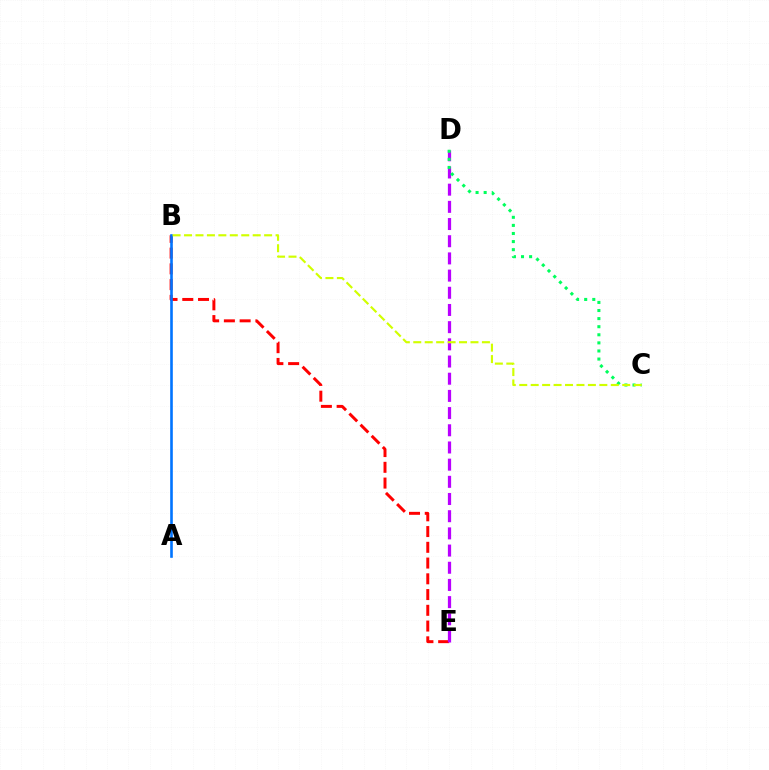{('B', 'E'): [{'color': '#ff0000', 'line_style': 'dashed', 'thickness': 2.14}], ('D', 'E'): [{'color': '#b900ff', 'line_style': 'dashed', 'thickness': 2.33}], ('C', 'D'): [{'color': '#00ff5c', 'line_style': 'dotted', 'thickness': 2.2}], ('A', 'B'): [{'color': '#0074ff', 'line_style': 'solid', 'thickness': 1.89}], ('B', 'C'): [{'color': '#d1ff00', 'line_style': 'dashed', 'thickness': 1.55}]}